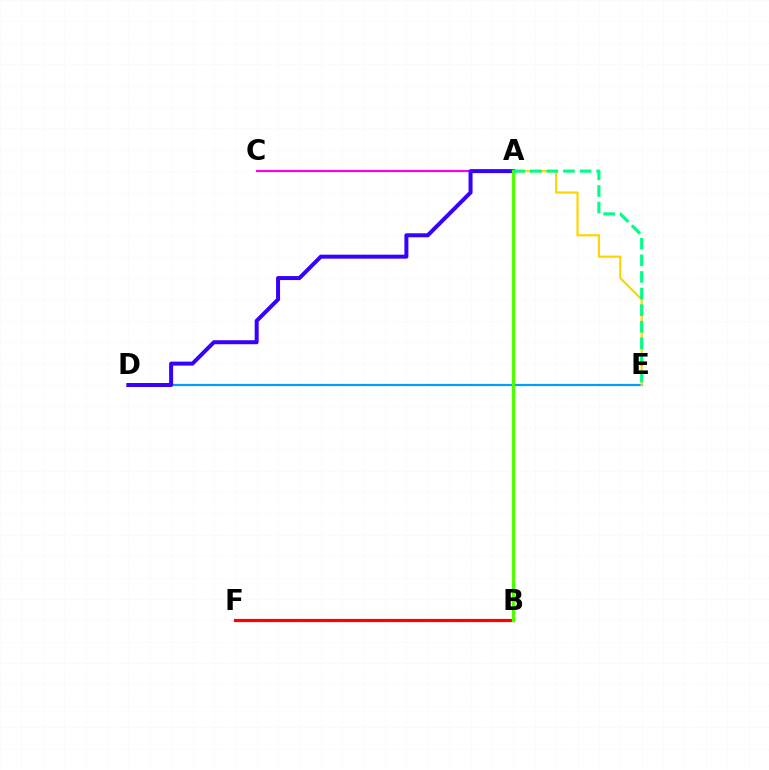{('B', 'F'): [{'color': '#ff0000', 'line_style': 'solid', 'thickness': 2.3}], ('A', 'C'): [{'color': '#ff00ed', 'line_style': 'solid', 'thickness': 1.55}], ('D', 'E'): [{'color': '#009eff', 'line_style': 'solid', 'thickness': 1.59}], ('A', 'E'): [{'color': '#ffd500', 'line_style': 'solid', 'thickness': 1.57}, {'color': '#00ff86', 'line_style': 'dashed', 'thickness': 2.26}], ('A', 'D'): [{'color': '#3700ff', 'line_style': 'solid', 'thickness': 2.87}], ('A', 'B'): [{'color': '#4fff00', 'line_style': 'solid', 'thickness': 2.4}]}